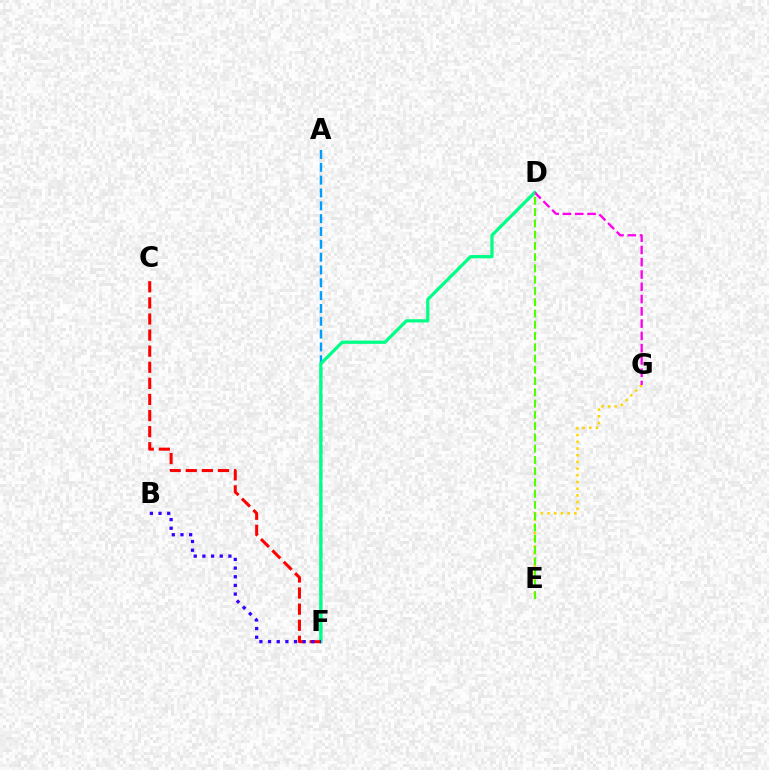{('E', 'G'): [{'color': '#ffd500', 'line_style': 'dotted', 'thickness': 1.82}], ('A', 'F'): [{'color': '#009eff', 'line_style': 'dashed', 'thickness': 1.74}], ('D', 'F'): [{'color': '#00ff86', 'line_style': 'solid', 'thickness': 2.33}], ('C', 'F'): [{'color': '#ff0000', 'line_style': 'dashed', 'thickness': 2.19}], ('D', 'G'): [{'color': '#ff00ed', 'line_style': 'dashed', 'thickness': 1.67}], ('D', 'E'): [{'color': '#4fff00', 'line_style': 'dashed', 'thickness': 1.53}], ('B', 'F'): [{'color': '#3700ff', 'line_style': 'dotted', 'thickness': 2.35}]}